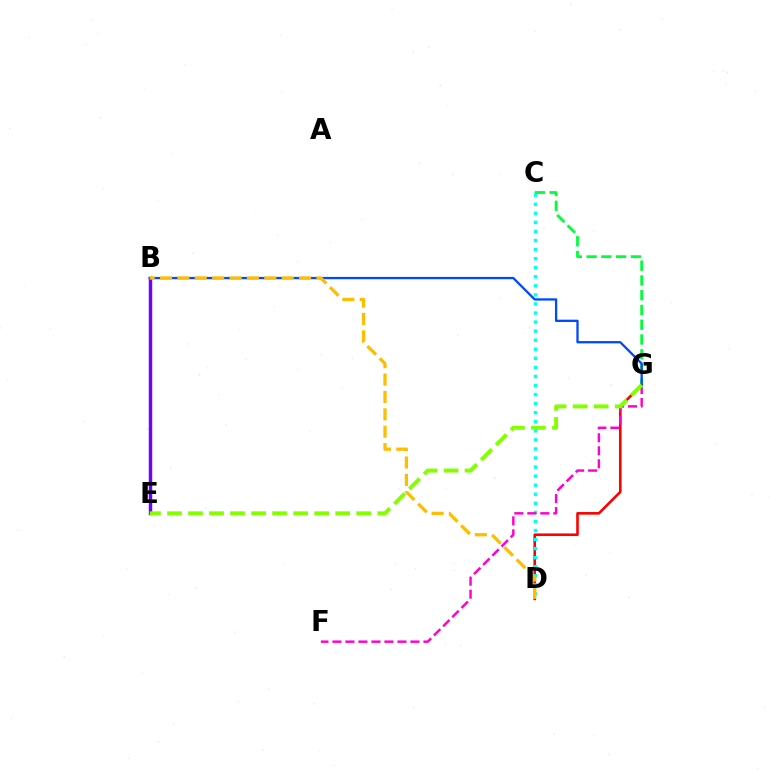{('D', 'G'): [{'color': '#ff0000', 'line_style': 'solid', 'thickness': 1.88}], ('C', 'D'): [{'color': '#00fff6', 'line_style': 'dotted', 'thickness': 2.46}], ('B', 'E'): [{'color': '#7200ff', 'line_style': 'solid', 'thickness': 2.48}], ('C', 'G'): [{'color': '#00ff39', 'line_style': 'dashed', 'thickness': 2.01}], ('B', 'G'): [{'color': '#004bff', 'line_style': 'solid', 'thickness': 1.66}], ('F', 'G'): [{'color': '#ff00cf', 'line_style': 'dashed', 'thickness': 1.77}], ('B', 'D'): [{'color': '#ffbd00', 'line_style': 'dashed', 'thickness': 2.36}], ('E', 'G'): [{'color': '#84ff00', 'line_style': 'dashed', 'thickness': 2.86}]}